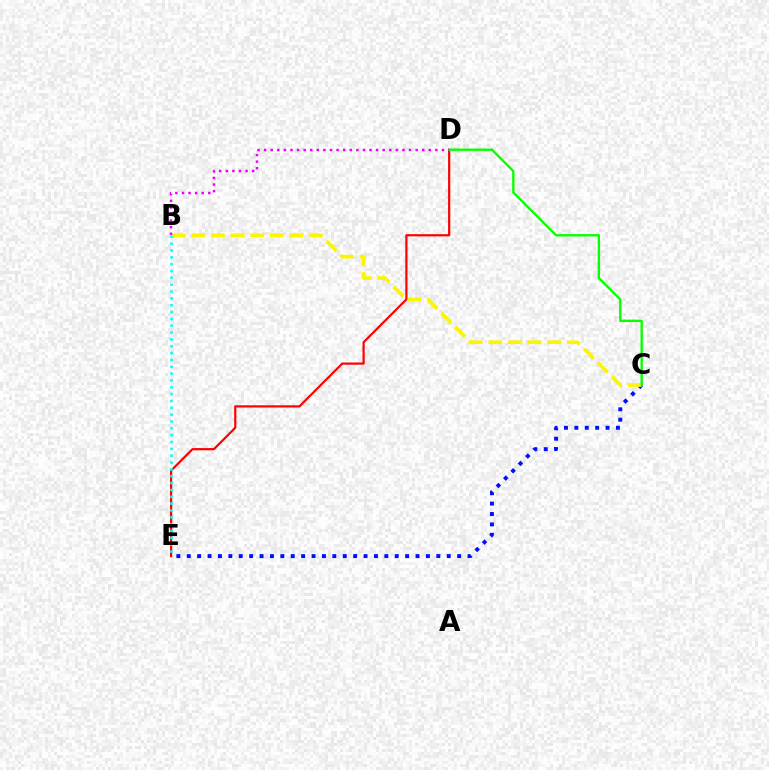{('C', 'E'): [{'color': '#0010ff', 'line_style': 'dotted', 'thickness': 2.83}], ('D', 'E'): [{'color': '#ff0000', 'line_style': 'solid', 'thickness': 1.58}], ('B', 'C'): [{'color': '#fcf500', 'line_style': 'dashed', 'thickness': 2.67}], ('C', 'D'): [{'color': '#08ff00', 'line_style': 'solid', 'thickness': 1.69}], ('B', 'E'): [{'color': '#00fff6', 'line_style': 'dotted', 'thickness': 1.86}], ('B', 'D'): [{'color': '#ee00ff', 'line_style': 'dotted', 'thickness': 1.79}]}